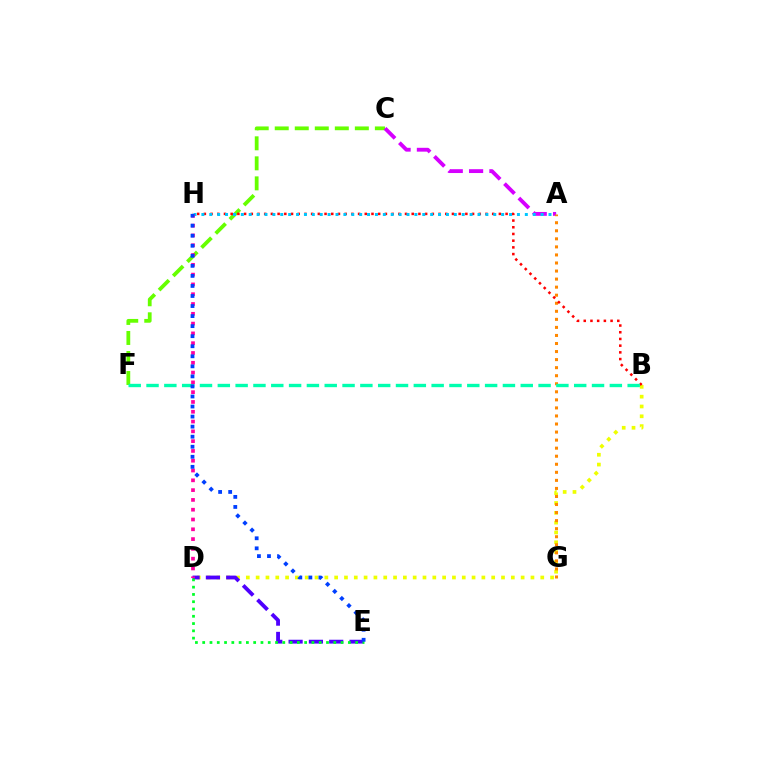{('C', 'F'): [{'color': '#66ff00', 'line_style': 'dashed', 'thickness': 2.72}], ('A', 'C'): [{'color': '#d600ff', 'line_style': 'dashed', 'thickness': 2.76}], ('B', 'D'): [{'color': '#eeff00', 'line_style': 'dotted', 'thickness': 2.67}], ('A', 'G'): [{'color': '#ff8800', 'line_style': 'dotted', 'thickness': 2.19}], ('B', 'H'): [{'color': '#ff0000', 'line_style': 'dotted', 'thickness': 1.82}], ('D', 'E'): [{'color': '#4f00ff', 'line_style': 'dashed', 'thickness': 2.76}, {'color': '#00ff27', 'line_style': 'dotted', 'thickness': 1.98}], ('B', 'F'): [{'color': '#00ffaf', 'line_style': 'dashed', 'thickness': 2.42}], ('A', 'H'): [{'color': '#00c7ff', 'line_style': 'dotted', 'thickness': 2.14}], ('D', 'H'): [{'color': '#ff00a0', 'line_style': 'dotted', 'thickness': 2.66}], ('E', 'H'): [{'color': '#003fff', 'line_style': 'dotted', 'thickness': 2.73}]}